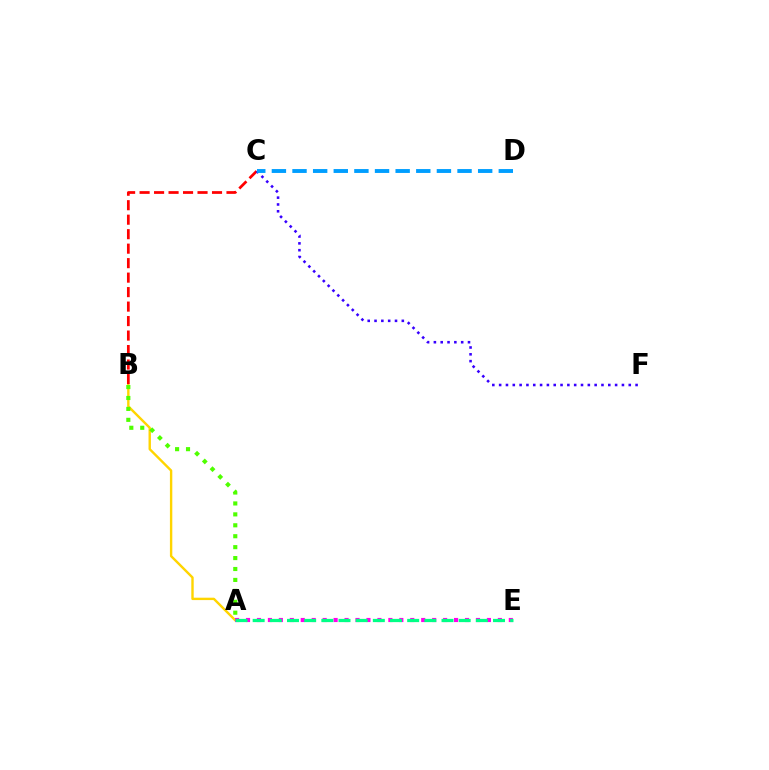{('A', 'B'): [{'color': '#ffd500', 'line_style': 'solid', 'thickness': 1.73}, {'color': '#4fff00', 'line_style': 'dotted', 'thickness': 2.97}], ('B', 'C'): [{'color': '#ff0000', 'line_style': 'dashed', 'thickness': 1.97}], ('A', 'E'): [{'color': '#ff00ed', 'line_style': 'dotted', 'thickness': 2.98}, {'color': '#00ff86', 'line_style': 'dashed', 'thickness': 2.33}], ('C', 'F'): [{'color': '#3700ff', 'line_style': 'dotted', 'thickness': 1.85}], ('C', 'D'): [{'color': '#009eff', 'line_style': 'dashed', 'thickness': 2.8}]}